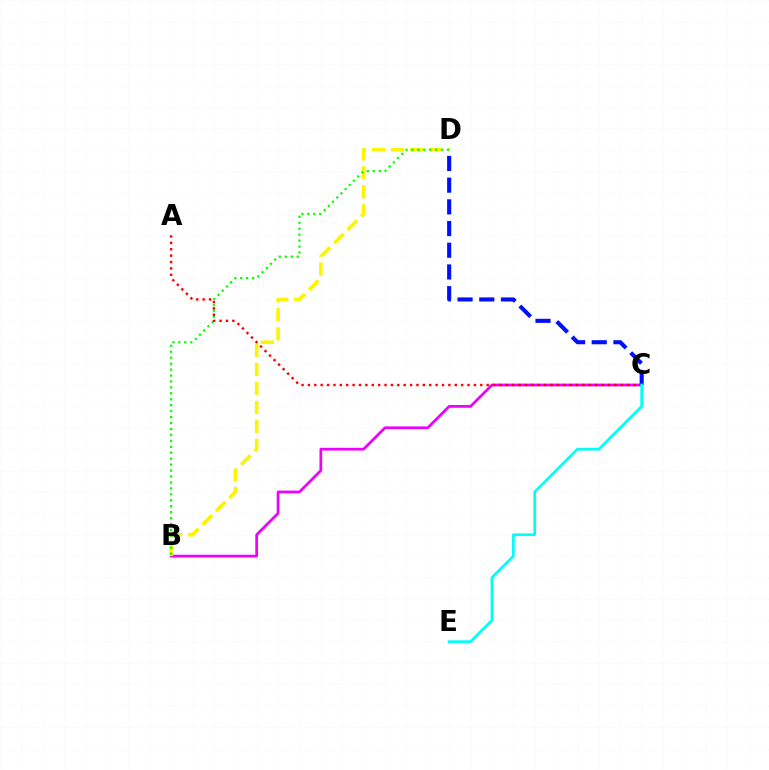{('B', 'C'): [{'color': '#ee00ff', 'line_style': 'solid', 'thickness': 1.97}], ('B', 'D'): [{'color': '#fcf500', 'line_style': 'dashed', 'thickness': 2.58}, {'color': '#08ff00', 'line_style': 'dotted', 'thickness': 1.61}], ('A', 'C'): [{'color': '#ff0000', 'line_style': 'dotted', 'thickness': 1.73}], ('C', 'D'): [{'color': '#0010ff', 'line_style': 'dashed', 'thickness': 2.95}], ('C', 'E'): [{'color': '#00fff6', 'line_style': 'solid', 'thickness': 1.95}]}